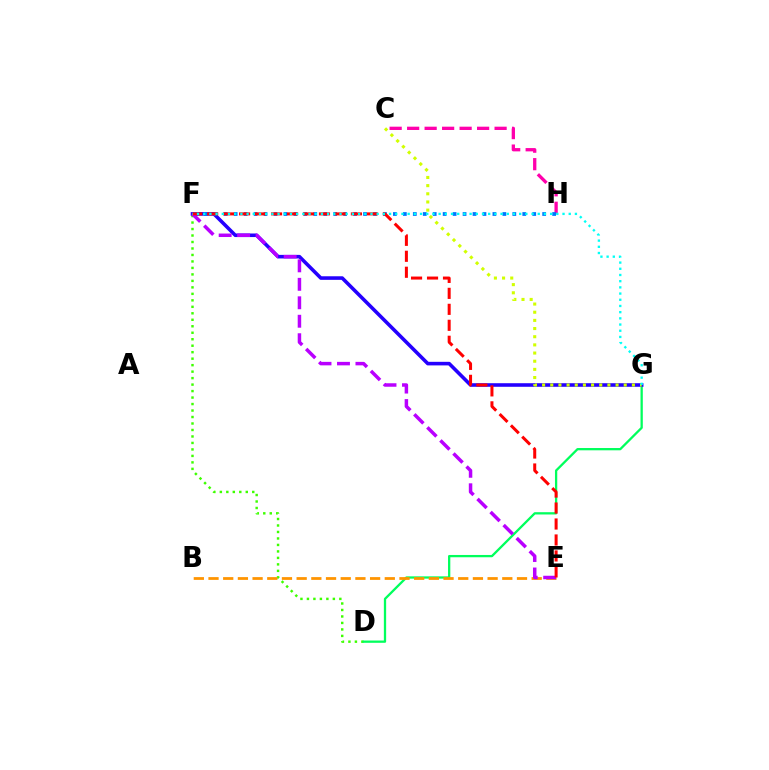{('D', 'F'): [{'color': '#3dff00', 'line_style': 'dotted', 'thickness': 1.76}], ('D', 'G'): [{'color': '#00ff5c', 'line_style': 'solid', 'thickness': 1.65}], ('C', 'H'): [{'color': '#ff00ac', 'line_style': 'dashed', 'thickness': 2.38}], ('B', 'E'): [{'color': '#ff9400', 'line_style': 'dashed', 'thickness': 2.0}], ('F', 'G'): [{'color': '#2500ff', 'line_style': 'solid', 'thickness': 2.58}, {'color': '#00fff6', 'line_style': 'dotted', 'thickness': 1.68}], ('F', 'H'): [{'color': '#0074ff', 'line_style': 'dotted', 'thickness': 2.7}], ('C', 'G'): [{'color': '#d1ff00', 'line_style': 'dotted', 'thickness': 2.22}], ('E', 'F'): [{'color': '#b900ff', 'line_style': 'dashed', 'thickness': 2.51}, {'color': '#ff0000', 'line_style': 'dashed', 'thickness': 2.17}]}